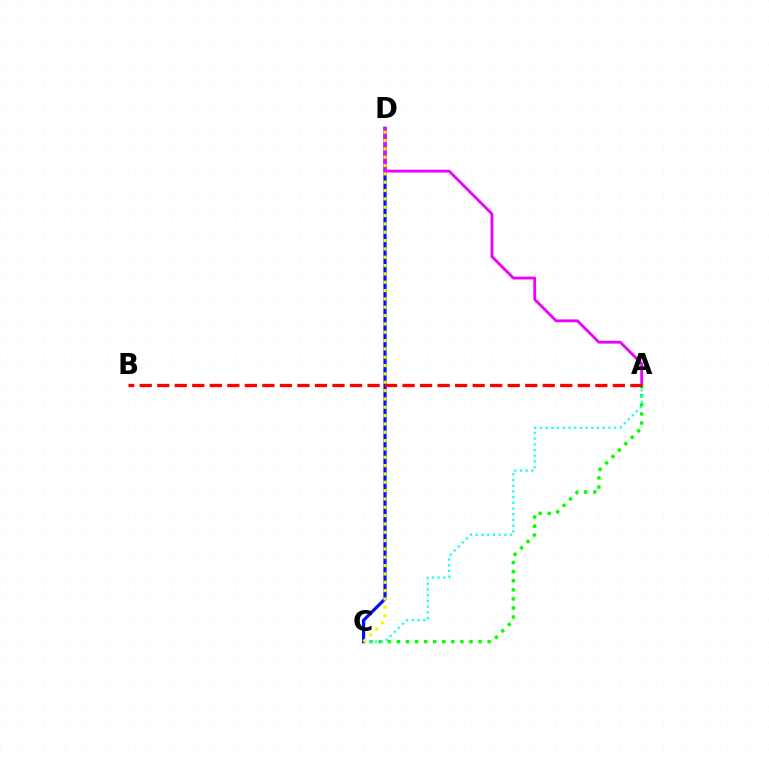{('A', 'C'): [{'color': '#08ff00', 'line_style': 'dotted', 'thickness': 2.47}, {'color': '#00fff6', 'line_style': 'dotted', 'thickness': 1.55}], ('C', 'D'): [{'color': '#0010ff', 'line_style': 'solid', 'thickness': 2.3}, {'color': '#fcf500', 'line_style': 'dotted', 'thickness': 2.26}], ('A', 'D'): [{'color': '#ee00ff', 'line_style': 'solid', 'thickness': 2.04}], ('A', 'B'): [{'color': '#ff0000', 'line_style': 'dashed', 'thickness': 2.38}]}